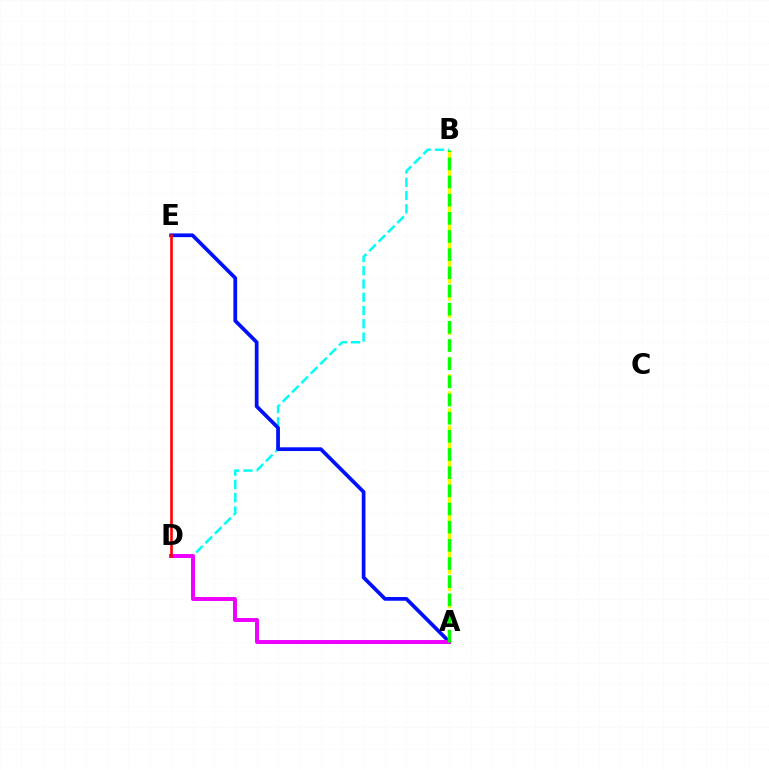{('B', 'D'): [{'color': '#00fff6', 'line_style': 'dashed', 'thickness': 1.8}], ('A', 'E'): [{'color': '#0010ff', 'line_style': 'solid', 'thickness': 2.68}], ('A', 'B'): [{'color': '#fcf500', 'line_style': 'dashed', 'thickness': 2.32}, {'color': '#08ff00', 'line_style': 'dashed', 'thickness': 2.47}], ('A', 'D'): [{'color': '#ee00ff', 'line_style': 'solid', 'thickness': 2.85}], ('D', 'E'): [{'color': '#ff0000', 'line_style': 'solid', 'thickness': 1.88}]}